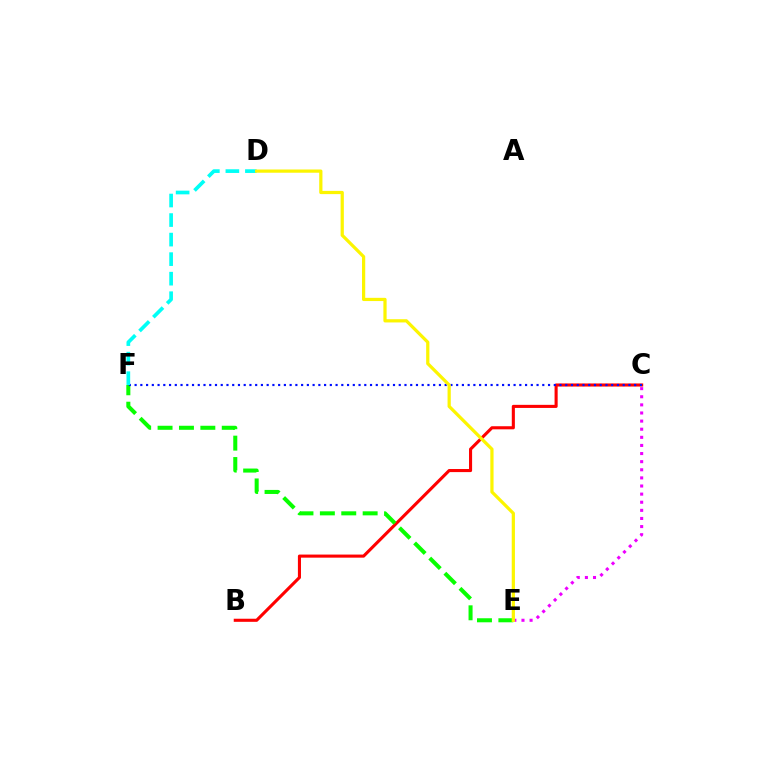{('B', 'C'): [{'color': '#ff0000', 'line_style': 'solid', 'thickness': 2.22}], ('E', 'F'): [{'color': '#08ff00', 'line_style': 'dashed', 'thickness': 2.91}], ('C', 'F'): [{'color': '#0010ff', 'line_style': 'dotted', 'thickness': 1.56}], ('C', 'E'): [{'color': '#ee00ff', 'line_style': 'dotted', 'thickness': 2.2}], ('D', 'F'): [{'color': '#00fff6', 'line_style': 'dashed', 'thickness': 2.65}], ('D', 'E'): [{'color': '#fcf500', 'line_style': 'solid', 'thickness': 2.32}]}